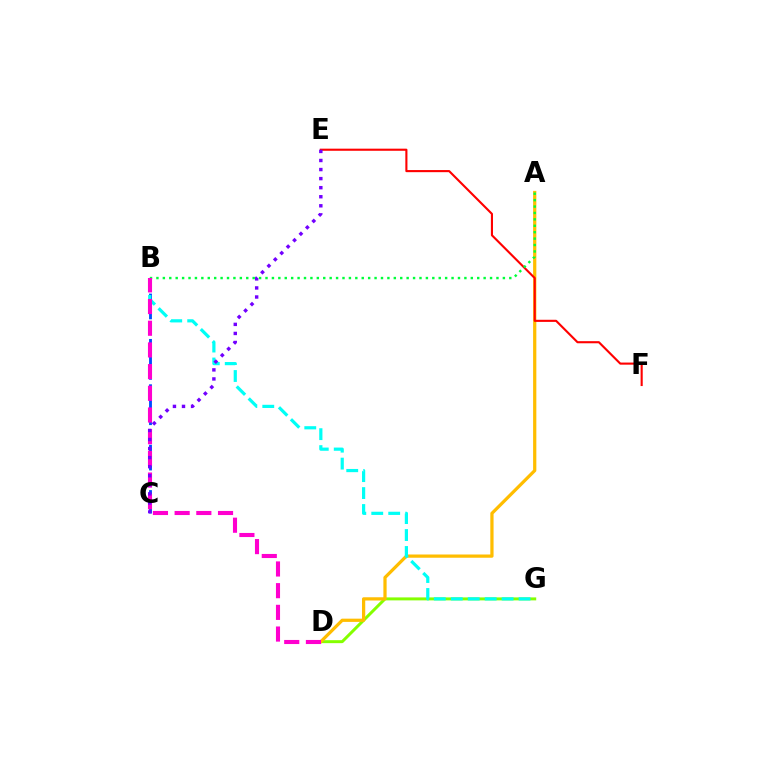{('B', 'C'): [{'color': '#004bff', 'line_style': 'dashed', 'thickness': 2.05}], ('D', 'G'): [{'color': '#84ff00', 'line_style': 'solid', 'thickness': 2.14}], ('A', 'D'): [{'color': '#ffbd00', 'line_style': 'solid', 'thickness': 2.33}], ('E', 'F'): [{'color': '#ff0000', 'line_style': 'solid', 'thickness': 1.52}], ('A', 'B'): [{'color': '#00ff39', 'line_style': 'dotted', 'thickness': 1.74}], ('B', 'G'): [{'color': '#00fff6', 'line_style': 'dashed', 'thickness': 2.3}], ('B', 'D'): [{'color': '#ff00cf', 'line_style': 'dashed', 'thickness': 2.95}], ('C', 'E'): [{'color': '#7200ff', 'line_style': 'dotted', 'thickness': 2.46}]}